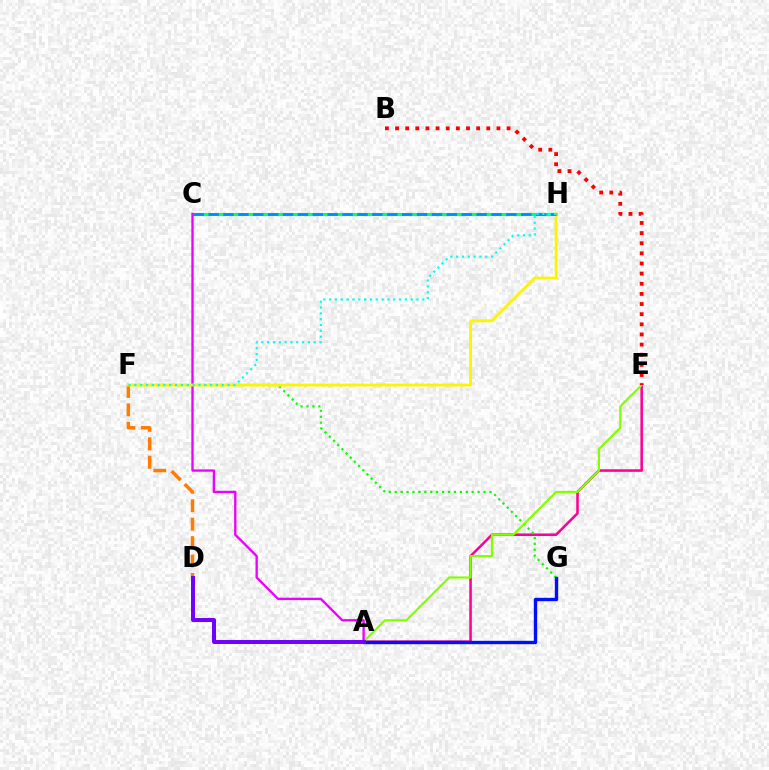{('A', 'E'): [{'color': '#ff0094', 'line_style': 'solid', 'thickness': 1.84}, {'color': '#84ff00', 'line_style': 'solid', 'thickness': 1.56}], ('F', 'G'): [{'color': '#08ff00', 'line_style': 'dotted', 'thickness': 1.61}], ('A', 'G'): [{'color': '#0010ff', 'line_style': 'solid', 'thickness': 2.43}], ('C', 'H'): [{'color': '#00ff74', 'line_style': 'solid', 'thickness': 2.24}, {'color': '#008cff', 'line_style': 'dashed', 'thickness': 2.02}], ('B', 'E'): [{'color': '#ff0000', 'line_style': 'dotted', 'thickness': 2.75}], ('A', 'C'): [{'color': '#ee00ff', 'line_style': 'solid', 'thickness': 1.69}], ('D', 'F'): [{'color': '#ff7c00', 'line_style': 'dashed', 'thickness': 2.5}], ('F', 'H'): [{'color': '#fcf500', 'line_style': 'solid', 'thickness': 2.07}, {'color': '#00fff6', 'line_style': 'dotted', 'thickness': 1.58}], ('A', 'D'): [{'color': '#7200ff', 'line_style': 'solid', 'thickness': 2.86}]}